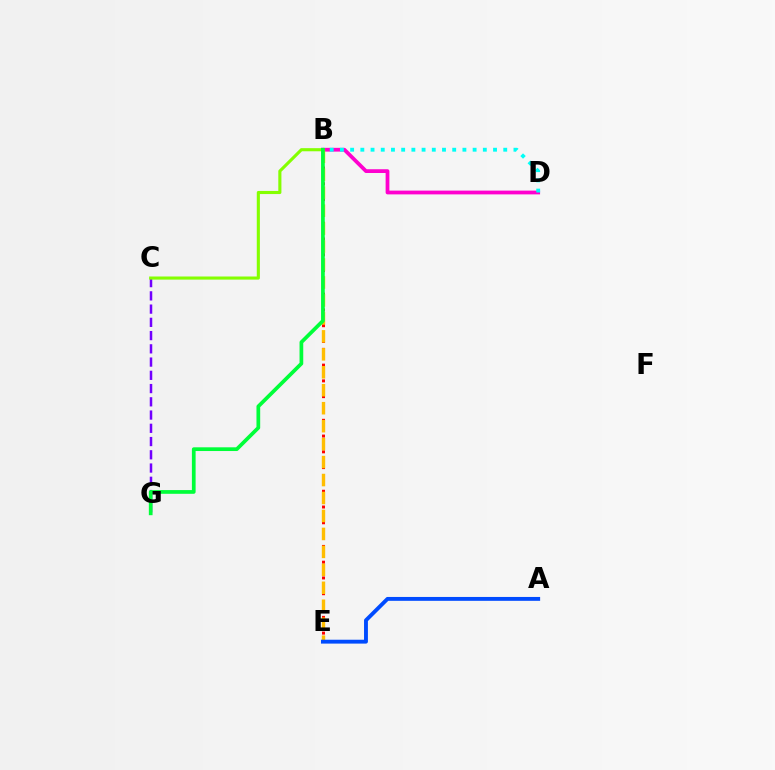{('B', 'E'): [{'color': '#ff0000', 'line_style': 'dotted', 'thickness': 2.14}, {'color': '#ffbd00', 'line_style': 'dashed', 'thickness': 2.44}], ('C', 'G'): [{'color': '#7200ff', 'line_style': 'dashed', 'thickness': 1.8}], ('B', 'D'): [{'color': '#ff00cf', 'line_style': 'solid', 'thickness': 2.71}, {'color': '#00fff6', 'line_style': 'dotted', 'thickness': 2.77}], ('A', 'E'): [{'color': '#004bff', 'line_style': 'solid', 'thickness': 2.79}], ('B', 'C'): [{'color': '#84ff00', 'line_style': 'solid', 'thickness': 2.24}], ('B', 'G'): [{'color': '#00ff39', 'line_style': 'solid', 'thickness': 2.68}]}